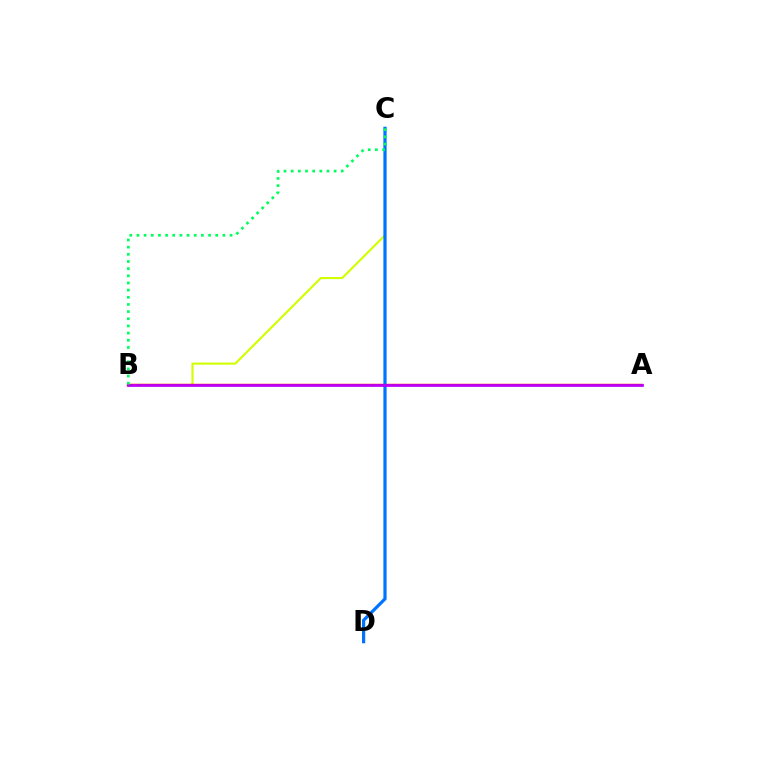{('B', 'C'): [{'color': '#d1ff00', 'line_style': 'solid', 'thickness': 1.54}, {'color': '#00ff5c', 'line_style': 'dotted', 'thickness': 1.95}], ('A', 'B'): [{'color': '#ff0000', 'line_style': 'solid', 'thickness': 1.74}, {'color': '#b900ff', 'line_style': 'solid', 'thickness': 1.95}], ('C', 'D'): [{'color': '#0074ff', 'line_style': 'solid', 'thickness': 2.32}]}